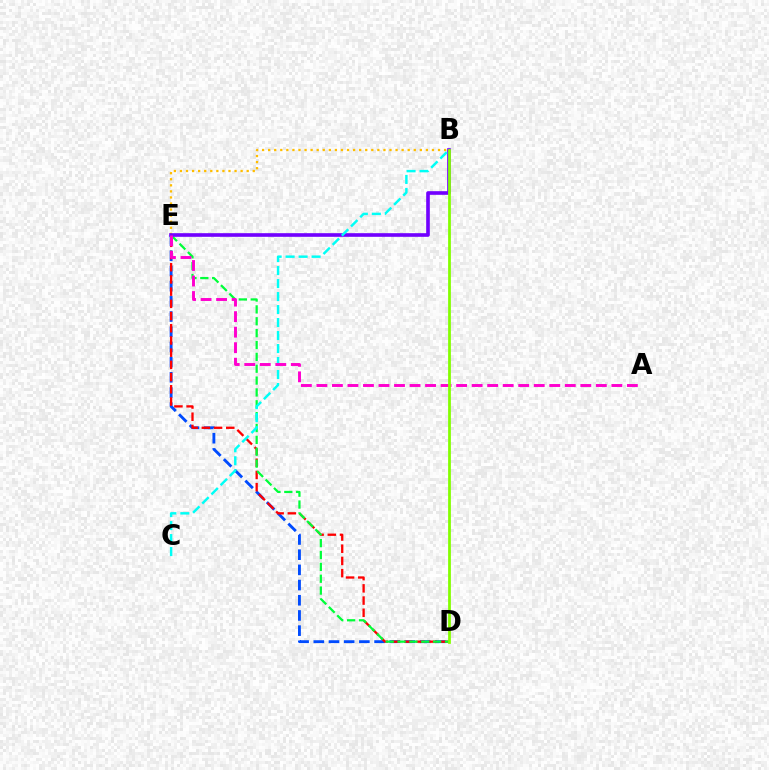{('D', 'E'): [{'color': '#004bff', 'line_style': 'dashed', 'thickness': 2.06}, {'color': '#ff0000', 'line_style': 'dashed', 'thickness': 1.66}, {'color': '#00ff39', 'line_style': 'dashed', 'thickness': 1.61}], ('B', 'E'): [{'color': '#ffbd00', 'line_style': 'dotted', 'thickness': 1.65}, {'color': '#7200ff', 'line_style': 'solid', 'thickness': 2.62}], ('B', 'C'): [{'color': '#00fff6', 'line_style': 'dashed', 'thickness': 1.77}], ('A', 'E'): [{'color': '#ff00cf', 'line_style': 'dashed', 'thickness': 2.11}], ('B', 'D'): [{'color': '#84ff00', 'line_style': 'solid', 'thickness': 1.99}]}